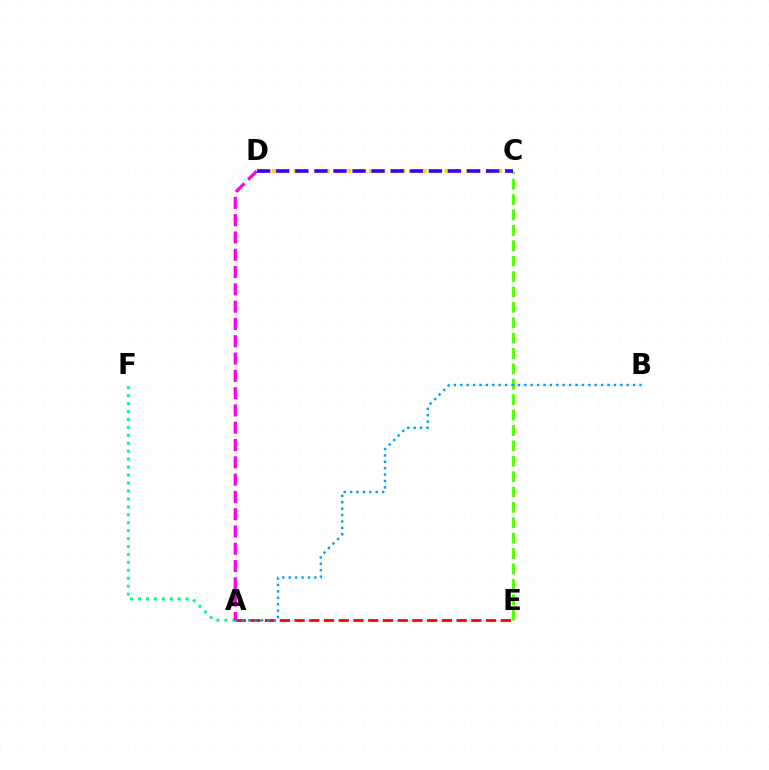{('C', 'E'): [{'color': '#4fff00', 'line_style': 'dashed', 'thickness': 2.09}], ('A', 'F'): [{'color': '#00ff86', 'line_style': 'dotted', 'thickness': 2.16}], ('A', 'E'): [{'color': '#ff0000', 'line_style': 'dashed', 'thickness': 2.0}], ('A', 'B'): [{'color': '#009eff', 'line_style': 'dotted', 'thickness': 1.74}], ('C', 'D'): [{'color': '#ffd500', 'line_style': 'dotted', 'thickness': 2.93}, {'color': '#3700ff', 'line_style': 'dashed', 'thickness': 2.59}], ('A', 'D'): [{'color': '#ff00ed', 'line_style': 'dashed', 'thickness': 2.35}]}